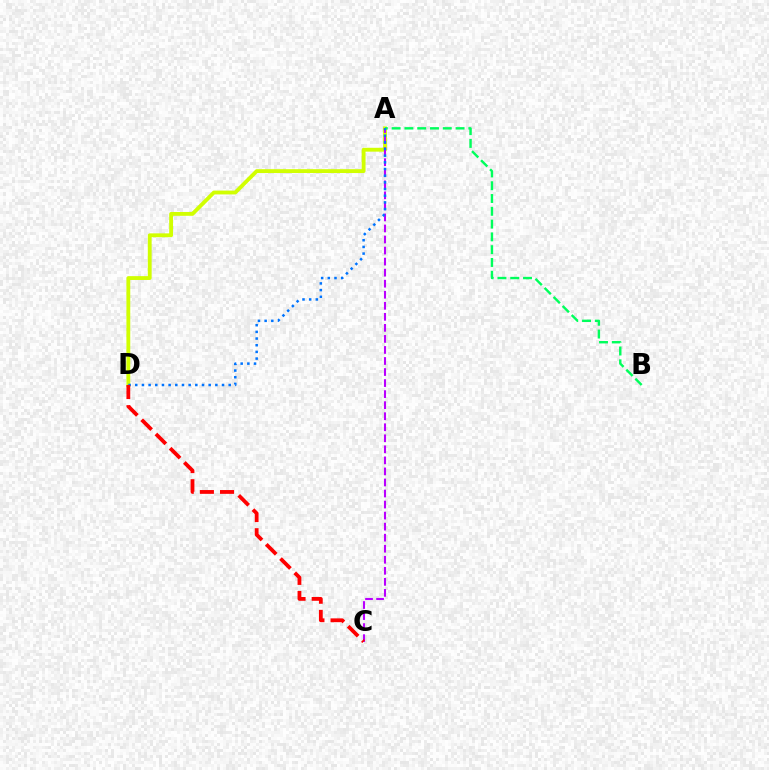{('A', 'D'): [{'color': '#d1ff00', 'line_style': 'solid', 'thickness': 2.77}, {'color': '#0074ff', 'line_style': 'dotted', 'thickness': 1.81}], ('A', 'C'): [{'color': '#b900ff', 'line_style': 'dashed', 'thickness': 1.5}], ('A', 'B'): [{'color': '#00ff5c', 'line_style': 'dashed', 'thickness': 1.74}], ('C', 'D'): [{'color': '#ff0000', 'line_style': 'dashed', 'thickness': 2.73}]}